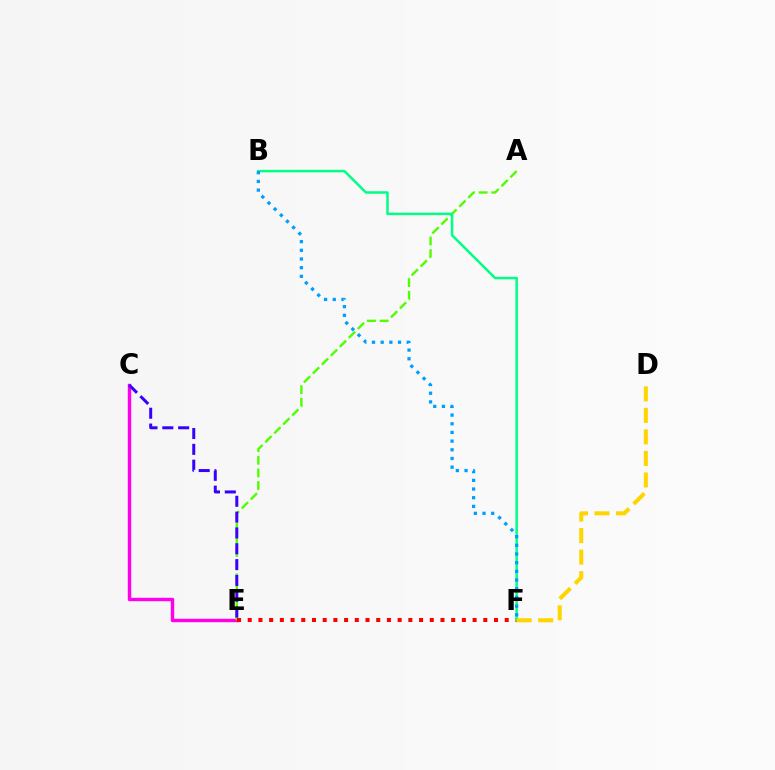{('C', 'E'): [{'color': '#ff00ed', 'line_style': 'solid', 'thickness': 2.46}, {'color': '#3700ff', 'line_style': 'dashed', 'thickness': 2.15}], ('A', 'E'): [{'color': '#4fff00', 'line_style': 'dashed', 'thickness': 1.72}], ('E', 'F'): [{'color': '#ff0000', 'line_style': 'dotted', 'thickness': 2.91}], ('B', 'F'): [{'color': '#00ff86', 'line_style': 'solid', 'thickness': 1.8}, {'color': '#009eff', 'line_style': 'dotted', 'thickness': 2.36}], ('D', 'F'): [{'color': '#ffd500', 'line_style': 'dashed', 'thickness': 2.92}]}